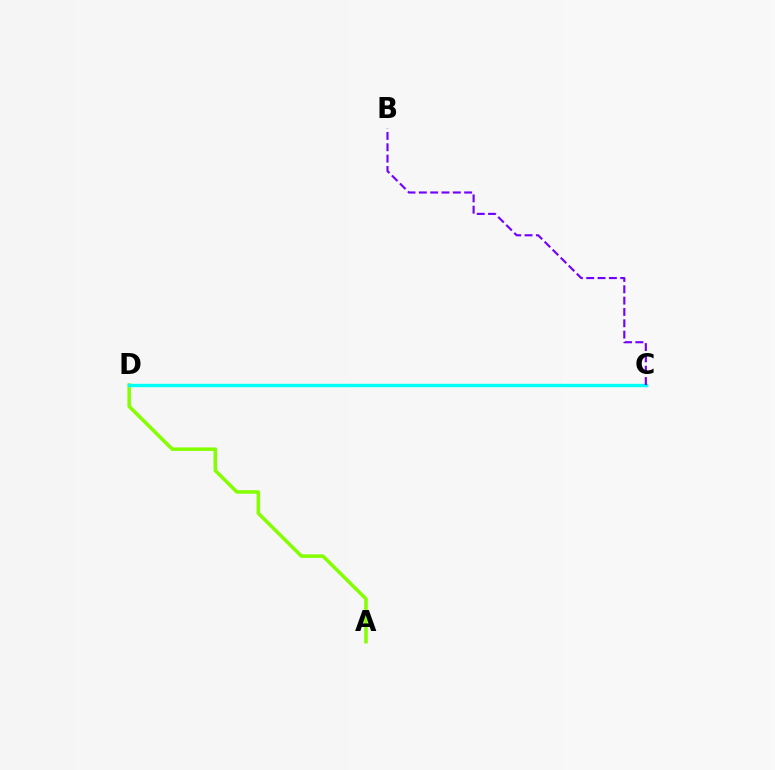{('C', 'D'): [{'color': '#ff0000', 'line_style': 'solid', 'thickness': 2.08}, {'color': '#00fff6', 'line_style': 'solid', 'thickness': 2.45}], ('A', 'D'): [{'color': '#84ff00', 'line_style': 'solid', 'thickness': 2.53}], ('B', 'C'): [{'color': '#7200ff', 'line_style': 'dashed', 'thickness': 1.54}]}